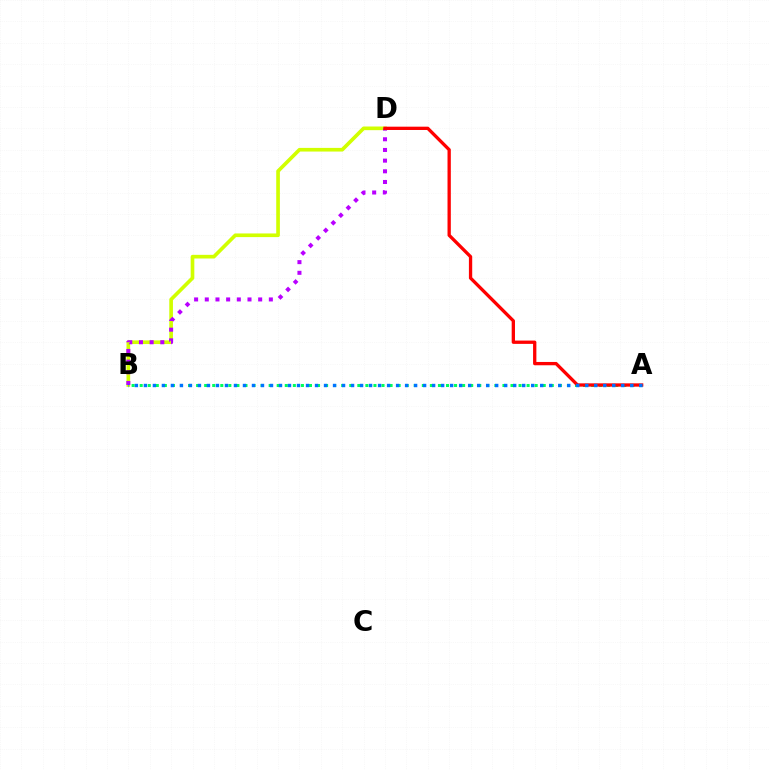{('B', 'D'): [{'color': '#d1ff00', 'line_style': 'solid', 'thickness': 2.63}, {'color': '#b900ff', 'line_style': 'dotted', 'thickness': 2.9}], ('A', 'B'): [{'color': '#00ff5c', 'line_style': 'dotted', 'thickness': 2.19}, {'color': '#0074ff', 'line_style': 'dotted', 'thickness': 2.45}], ('A', 'D'): [{'color': '#ff0000', 'line_style': 'solid', 'thickness': 2.38}]}